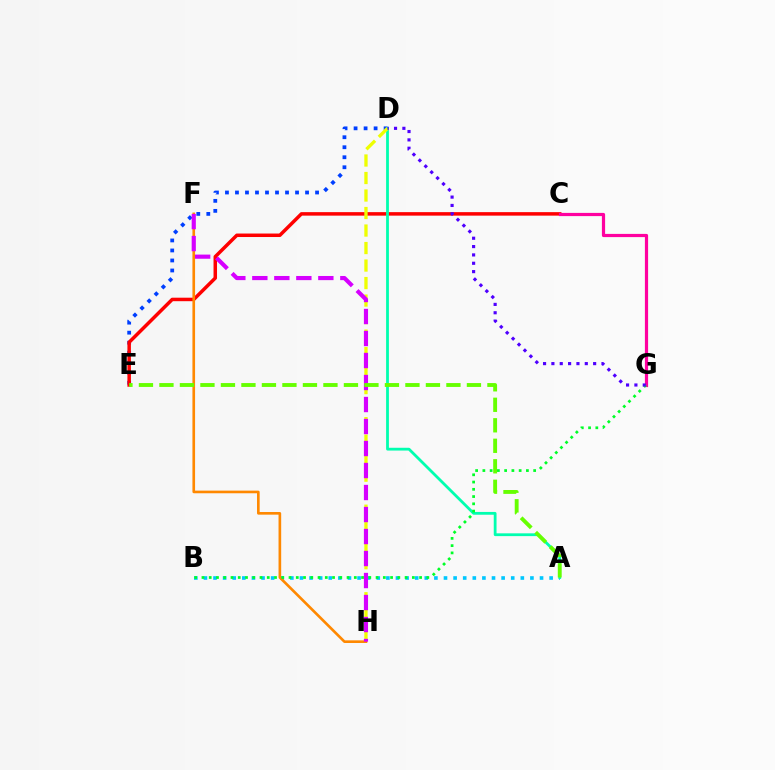{('A', 'B'): [{'color': '#00c7ff', 'line_style': 'dotted', 'thickness': 2.61}], ('D', 'E'): [{'color': '#003fff', 'line_style': 'dotted', 'thickness': 2.72}], ('C', 'E'): [{'color': '#ff0000', 'line_style': 'solid', 'thickness': 2.51}], ('A', 'D'): [{'color': '#00ffaf', 'line_style': 'solid', 'thickness': 2.01}], ('C', 'G'): [{'color': '#ff00a0', 'line_style': 'solid', 'thickness': 2.31}], ('F', 'H'): [{'color': '#ff8800', 'line_style': 'solid', 'thickness': 1.9}, {'color': '#d600ff', 'line_style': 'dashed', 'thickness': 2.99}], ('B', 'G'): [{'color': '#00ff27', 'line_style': 'dotted', 'thickness': 1.97}], ('D', 'H'): [{'color': '#eeff00', 'line_style': 'dashed', 'thickness': 2.38}], ('D', 'G'): [{'color': '#4f00ff', 'line_style': 'dotted', 'thickness': 2.27}], ('A', 'E'): [{'color': '#66ff00', 'line_style': 'dashed', 'thickness': 2.78}]}